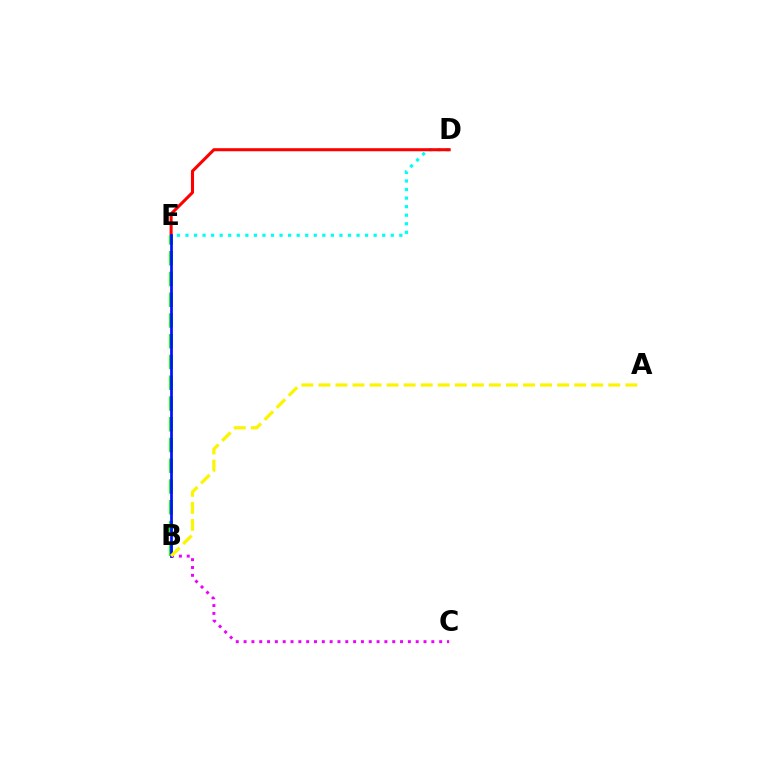{('D', 'E'): [{'color': '#00fff6', 'line_style': 'dotted', 'thickness': 2.32}, {'color': '#ff0000', 'line_style': 'solid', 'thickness': 2.2}], ('B', 'C'): [{'color': '#ee00ff', 'line_style': 'dotted', 'thickness': 2.13}], ('B', 'E'): [{'color': '#08ff00', 'line_style': 'dashed', 'thickness': 2.82}, {'color': '#0010ff', 'line_style': 'solid', 'thickness': 1.97}], ('A', 'B'): [{'color': '#fcf500', 'line_style': 'dashed', 'thickness': 2.32}]}